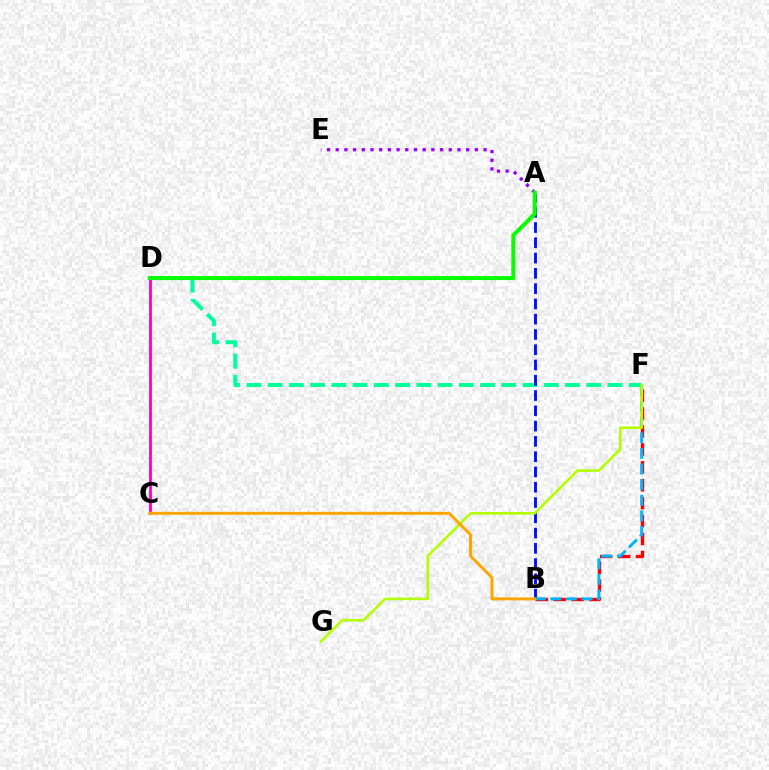{('D', 'F'): [{'color': '#00ff9d', 'line_style': 'dashed', 'thickness': 2.89}], ('C', 'D'): [{'color': '#ff00bd', 'line_style': 'solid', 'thickness': 2.02}], ('A', 'B'): [{'color': '#0010ff', 'line_style': 'dashed', 'thickness': 2.08}], ('B', 'F'): [{'color': '#ff0000', 'line_style': 'dashed', 'thickness': 2.43}, {'color': '#00b5ff', 'line_style': 'dashed', 'thickness': 2.12}], ('A', 'E'): [{'color': '#9b00ff', 'line_style': 'dotted', 'thickness': 2.36}], ('A', 'D'): [{'color': '#08ff00', 'line_style': 'solid', 'thickness': 2.87}], ('F', 'G'): [{'color': '#b3ff00', 'line_style': 'solid', 'thickness': 1.88}], ('B', 'C'): [{'color': '#ffa500', 'line_style': 'solid', 'thickness': 2.14}]}